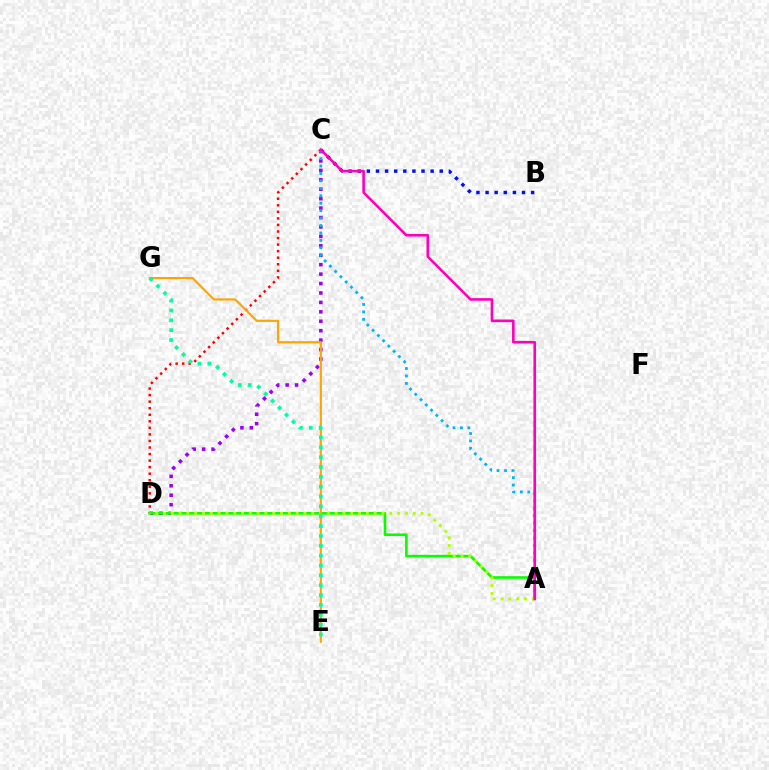{('C', 'D'): [{'color': '#9b00ff', 'line_style': 'dotted', 'thickness': 2.56}, {'color': '#ff0000', 'line_style': 'dotted', 'thickness': 1.78}], ('B', 'C'): [{'color': '#0010ff', 'line_style': 'dotted', 'thickness': 2.48}], ('A', 'C'): [{'color': '#00b5ff', 'line_style': 'dotted', 'thickness': 2.02}, {'color': '#ff00bd', 'line_style': 'solid', 'thickness': 1.88}], ('A', 'D'): [{'color': '#08ff00', 'line_style': 'solid', 'thickness': 1.89}, {'color': '#b3ff00', 'line_style': 'dotted', 'thickness': 2.12}], ('E', 'G'): [{'color': '#ffa500', 'line_style': 'solid', 'thickness': 1.55}, {'color': '#00ff9d', 'line_style': 'dotted', 'thickness': 2.68}]}